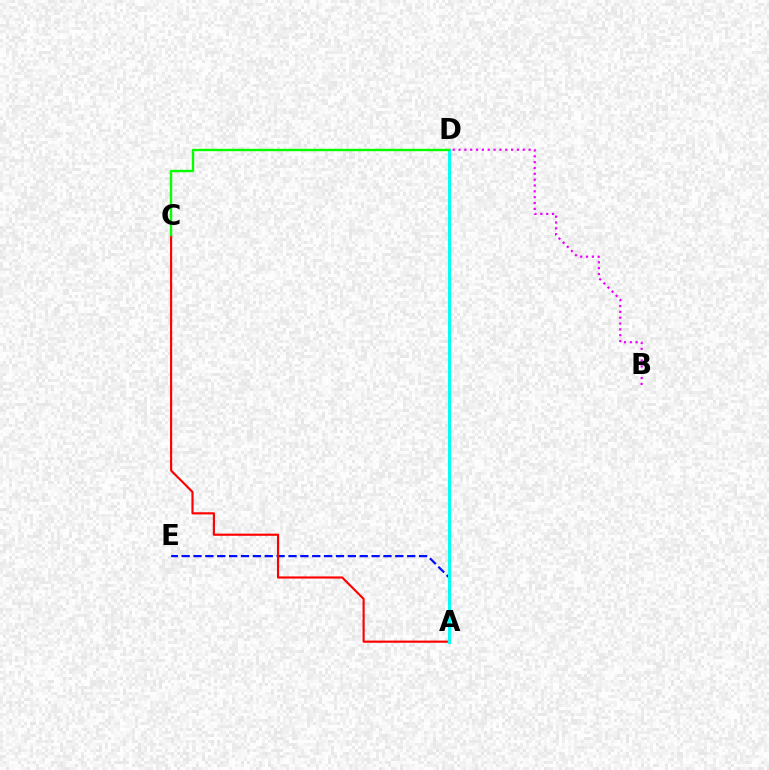{('A', 'E'): [{'color': '#0010ff', 'line_style': 'dashed', 'thickness': 1.61}], ('A', 'C'): [{'color': '#ff0000', 'line_style': 'solid', 'thickness': 1.55}], ('B', 'D'): [{'color': '#ee00ff', 'line_style': 'dotted', 'thickness': 1.59}], ('A', 'D'): [{'color': '#fcf500', 'line_style': 'dotted', 'thickness': 2.4}, {'color': '#00fff6', 'line_style': 'solid', 'thickness': 2.12}], ('C', 'D'): [{'color': '#08ff00', 'line_style': 'solid', 'thickness': 1.72}]}